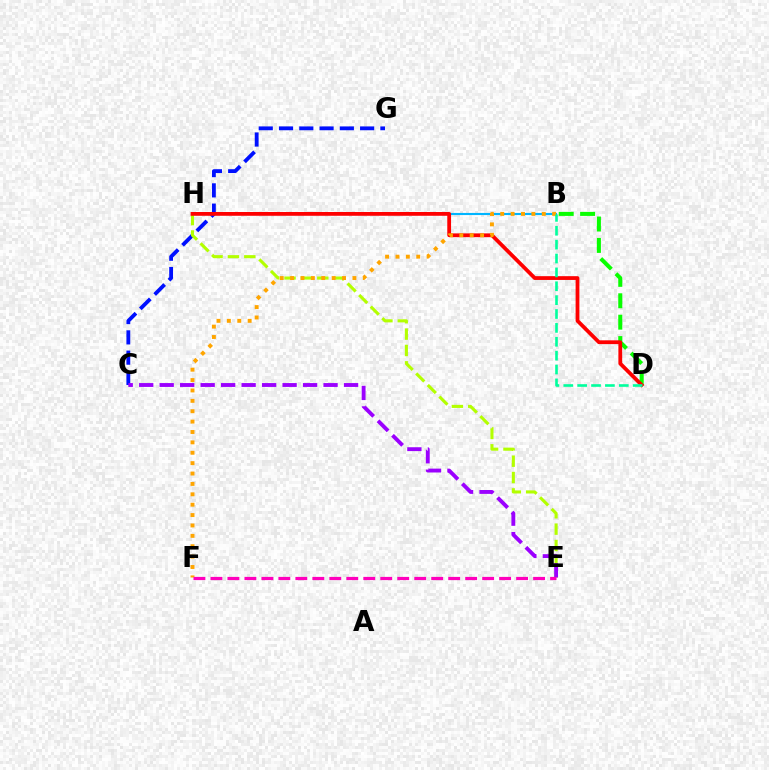{('C', 'G'): [{'color': '#0010ff', 'line_style': 'dashed', 'thickness': 2.75}], ('B', 'D'): [{'color': '#08ff00', 'line_style': 'dashed', 'thickness': 2.91}, {'color': '#00ff9d', 'line_style': 'dashed', 'thickness': 1.89}], ('B', 'H'): [{'color': '#00b5ff', 'line_style': 'solid', 'thickness': 1.53}], ('E', 'H'): [{'color': '#b3ff00', 'line_style': 'dashed', 'thickness': 2.22}], ('C', 'E'): [{'color': '#9b00ff', 'line_style': 'dashed', 'thickness': 2.78}], ('D', 'H'): [{'color': '#ff0000', 'line_style': 'solid', 'thickness': 2.72}], ('B', 'F'): [{'color': '#ffa500', 'line_style': 'dotted', 'thickness': 2.82}], ('E', 'F'): [{'color': '#ff00bd', 'line_style': 'dashed', 'thickness': 2.31}]}